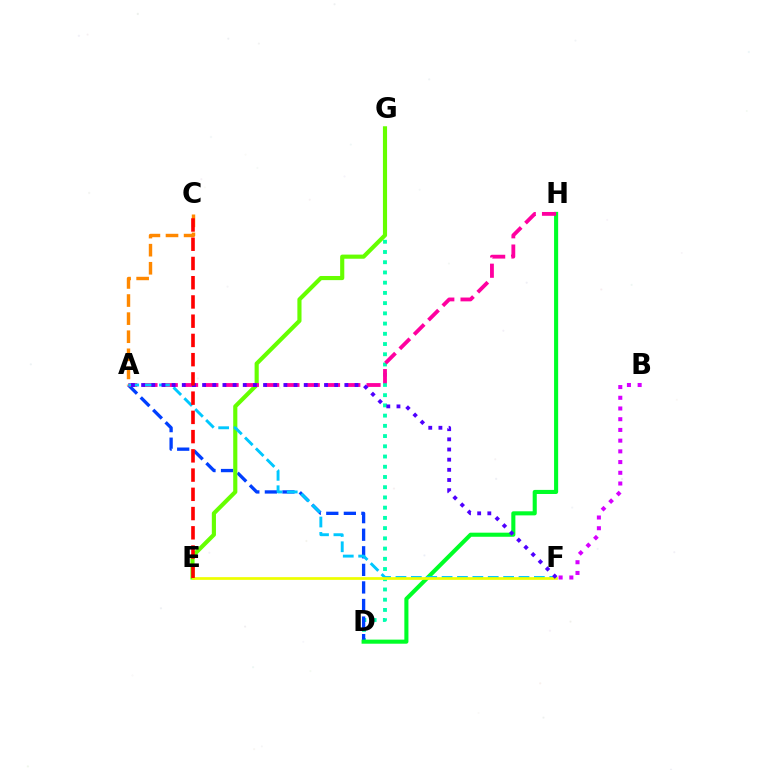{('D', 'G'): [{'color': '#00ffaf', 'line_style': 'dotted', 'thickness': 2.78}], ('A', 'D'): [{'color': '#003fff', 'line_style': 'dashed', 'thickness': 2.39}], ('A', 'C'): [{'color': '#ff8800', 'line_style': 'dashed', 'thickness': 2.46}], ('D', 'H'): [{'color': '#00ff27', 'line_style': 'solid', 'thickness': 2.94}], ('E', 'G'): [{'color': '#66ff00', 'line_style': 'solid', 'thickness': 2.98}], ('A', 'H'): [{'color': '#ff00a0', 'line_style': 'dashed', 'thickness': 2.76}], ('A', 'F'): [{'color': '#00c7ff', 'line_style': 'dashed', 'thickness': 2.09}, {'color': '#4f00ff', 'line_style': 'dotted', 'thickness': 2.76}], ('E', 'F'): [{'color': '#eeff00', 'line_style': 'solid', 'thickness': 1.96}], ('B', 'F'): [{'color': '#d600ff', 'line_style': 'dotted', 'thickness': 2.91}], ('C', 'E'): [{'color': '#ff0000', 'line_style': 'dashed', 'thickness': 2.61}]}